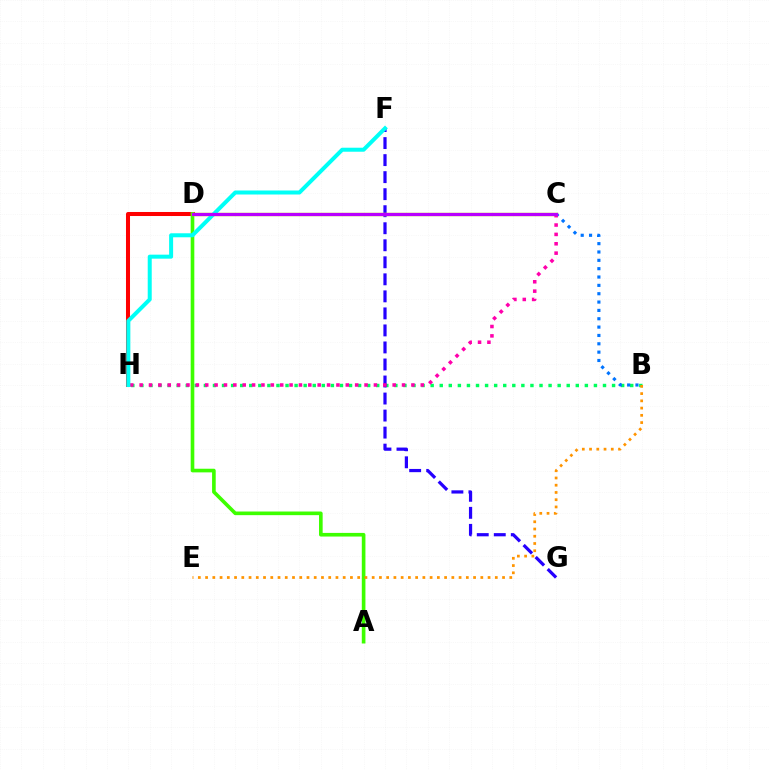{('D', 'H'): [{'color': '#ff0000', 'line_style': 'solid', 'thickness': 2.9}], ('A', 'D'): [{'color': '#3dff00', 'line_style': 'solid', 'thickness': 2.62}], ('B', 'H'): [{'color': '#00ff5c', 'line_style': 'dotted', 'thickness': 2.46}], ('F', 'G'): [{'color': '#2500ff', 'line_style': 'dashed', 'thickness': 2.31}], ('C', 'D'): [{'color': '#d1ff00', 'line_style': 'solid', 'thickness': 2.45}, {'color': '#b900ff', 'line_style': 'solid', 'thickness': 2.33}], ('B', 'C'): [{'color': '#0074ff', 'line_style': 'dotted', 'thickness': 2.27}], ('C', 'H'): [{'color': '#ff00ac', 'line_style': 'dotted', 'thickness': 2.55}], ('B', 'E'): [{'color': '#ff9400', 'line_style': 'dotted', 'thickness': 1.97}], ('F', 'H'): [{'color': '#00fff6', 'line_style': 'solid', 'thickness': 2.88}]}